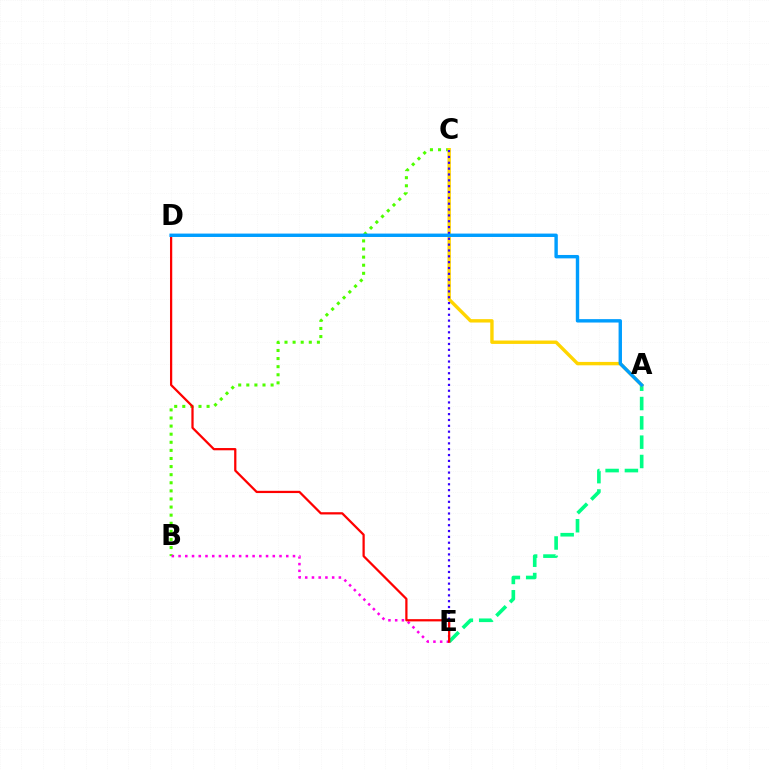{('A', 'E'): [{'color': '#00ff86', 'line_style': 'dashed', 'thickness': 2.62}], ('B', 'C'): [{'color': '#4fff00', 'line_style': 'dotted', 'thickness': 2.2}], ('A', 'C'): [{'color': '#ffd500', 'line_style': 'solid', 'thickness': 2.44}], ('B', 'E'): [{'color': '#ff00ed', 'line_style': 'dotted', 'thickness': 1.83}], ('C', 'E'): [{'color': '#3700ff', 'line_style': 'dotted', 'thickness': 1.59}], ('D', 'E'): [{'color': '#ff0000', 'line_style': 'solid', 'thickness': 1.62}], ('A', 'D'): [{'color': '#009eff', 'line_style': 'solid', 'thickness': 2.45}]}